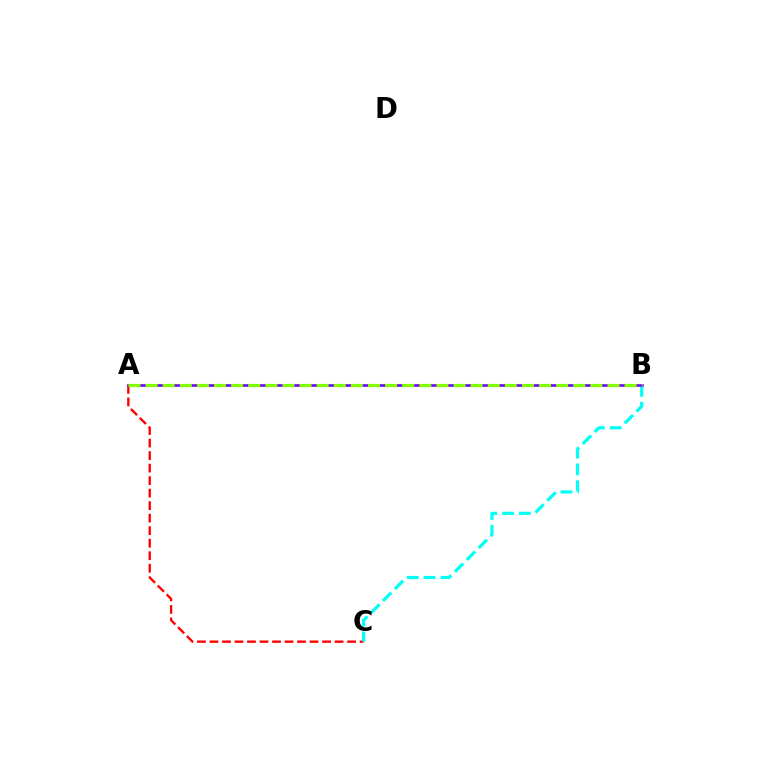{('A', 'C'): [{'color': '#ff0000', 'line_style': 'dashed', 'thickness': 1.7}], ('B', 'C'): [{'color': '#00fff6', 'line_style': 'dashed', 'thickness': 2.28}], ('A', 'B'): [{'color': '#7200ff', 'line_style': 'solid', 'thickness': 1.89}, {'color': '#84ff00', 'line_style': 'dashed', 'thickness': 2.32}]}